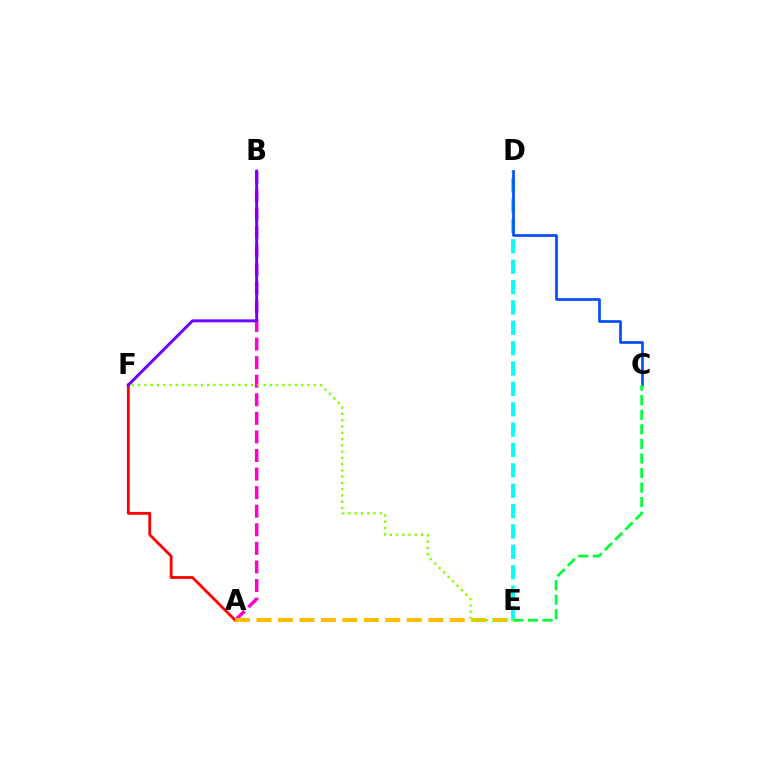{('D', 'E'): [{'color': '#00fff6', 'line_style': 'dashed', 'thickness': 2.77}], ('A', 'B'): [{'color': '#ff00cf', 'line_style': 'dashed', 'thickness': 2.52}], ('A', 'F'): [{'color': '#ff0000', 'line_style': 'solid', 'thickness': 2.03}], ('C', 'D'): [{'color': '#004bff', 'line_style': 'solid', 'thickness': 1.9}], ('B', 'F'): [{'color': '#7200ff', 'line_style': 'solid', 'thickness': 2.11}], ('C', 'E'): [{'color': '#00ff39', 'line_style': 'dashed', 'thickness': 1.98}], ('A', 'E'): [{'color': '#ffbd00', 'line_style': 'dashed', 'thickness': 2.92}], ('E', 'F'): [{'color': '#84ff00', 'line_style': 'dotted', 'thickness': 1.7}]}